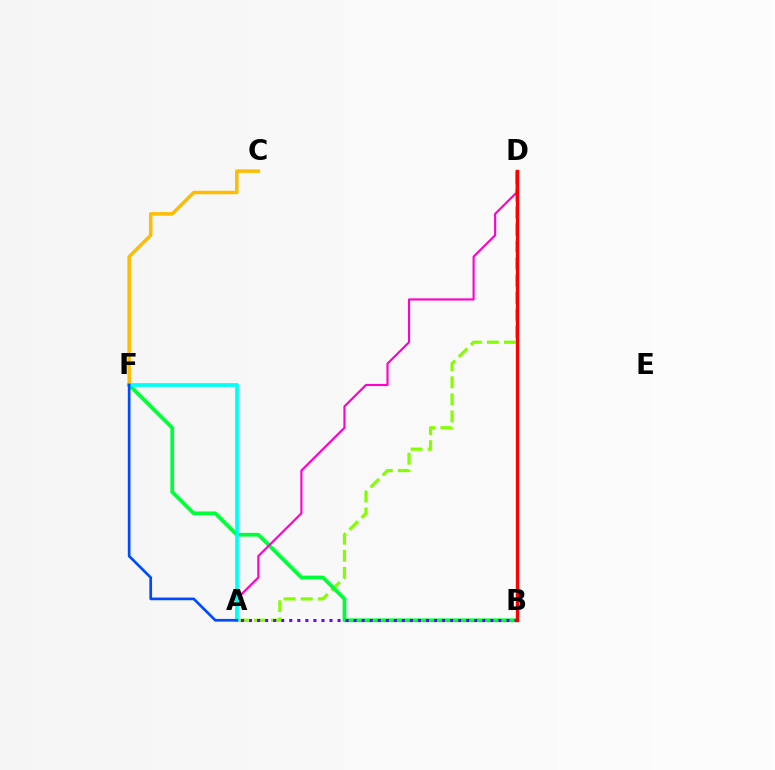{('C', 'F'): [{'color': '#ffbd00', 'line_style': 'solid', 'thickness': 2.53}], ('A', 'D'): [{'color': '#84ff00', 'line_style': 'dashed', 'thickness': 2.32}, {'color': '#ff00cf', 'line_style': 'solid', 'thickness': 1.54}], ('B', 'F'): [{'color': '#00ff39', 'line_style': 'solid', 'thickness': 2.7}], ('A', 'F'): [{'color': '#00fff6', 'line_style': 'solid', 'thickness': 2.68}, {'color': '#004bff', 'line_style': 'solid', 'thickness': 1.94}], ('A', 'B'): [{'color': '#7200ff', 'line_style': 'dotted', 'thickness': 2.19}], ('B', 'D'): [{'color': '#ff0000', 'line_style': 'solid', 'thickness': 2.41}]}